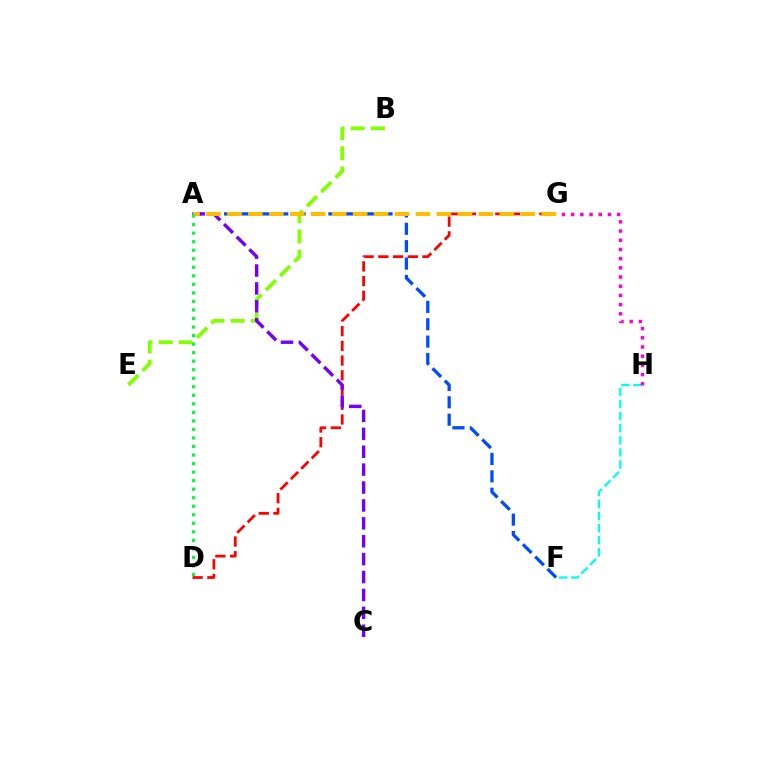{('A', 'F'): [{'color': '#004bff', 'line_style': 'dashed', 'thickness': 2.36}], ('F', 'H'): [{'color': '#00fff6', 'line_style': 'dashed', 'thickness': 1.64}], ('D', 'G'): [{'color': '#ff0000', 'line_style': 'dashed', 'thickness': 2.0}], ('B', 'E'): [{'color': '#84ff00', 'line_style': 'dashed', 'thickness': 2.74}], ('A', 'C'): [{'color': '#7200ff', 'line_style': 'dashed', 'thickness': 2.43}], ('A', 'G'): [{'color': '#ffbd00', 'line_style': 'dashed', 'thickness': 2.85}], ('G', 'H'): [{'color': '#ff00cf', 'line_style': 'dotted', 'thickness': 2.5}], ('A', 'D'): [{'color': '#00ff39', 'line_style': 'dotted', 'thickness': 2.32}]}